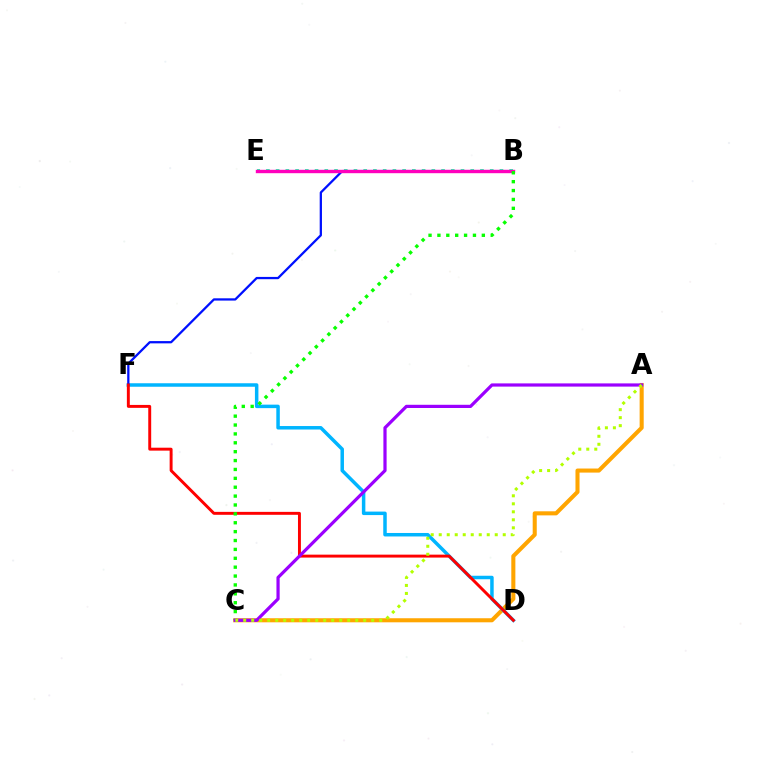{('A', 'C'): [{'color': '#ffa500', 'line_style': 'solid', 'thickness': 2.93}, {'color': '#9b00ff', 'line_style': 'solid', 'thickness': 2.31}, {'color': '#b3ff00', 'line_style': 'dotted', 'thickness': 2.17}], ('D', 'F'): [{'color': '#00b5ff', 'line_style': 'solid', 'thickness': 2.51}, {'color': '#ff0000', 'line_style': 'solid', 'thickness': 2.11}], ('B', 'E'): [{'color': '#00ff9d', 'line_style': 'dotted', 'thickness': 2.64}, {'color': '#ff00bd', 'line_style': 'solid', 'thickness': 2.44}], ('B', 'F'): [{'color': '#0010ff', 'line_style': 'solid', 'thickness': 1.64}], ('B', 'C'): [{'color': '#08ff00', 'line_style': 'dotted', 'thickness': 2.41}]}